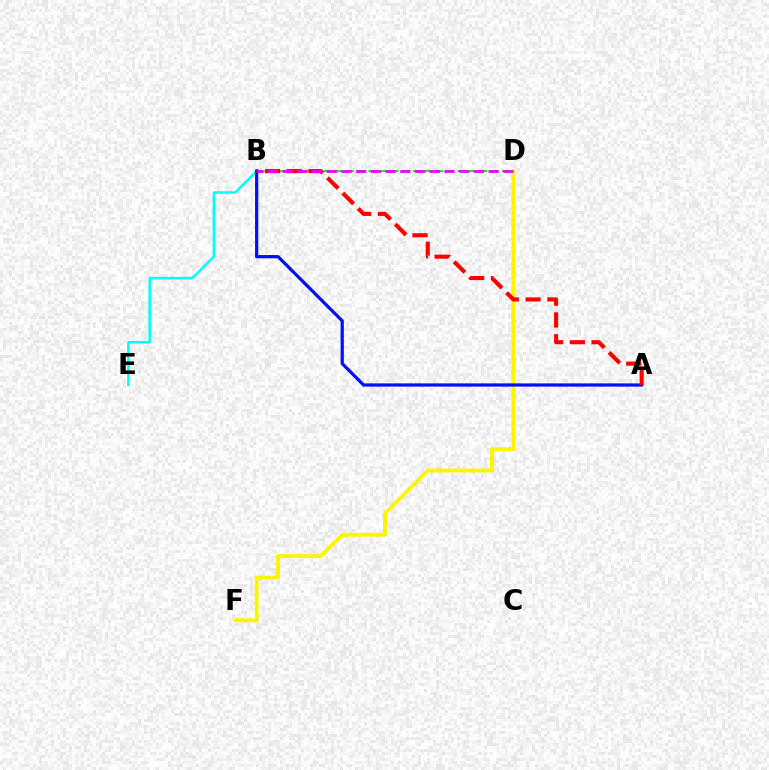{('D', 'F'): [{'color': '#fcf500', 'line_style': 'solid', 'thickness': 2.75}], ('B', 'D'): [{'color': '#08ff00', 'line_style': 'dashed', 'thickness': 1.51}, {'color': '#ee00ff', 'line_style': 'dashed', 'thickness': 2.0}], ('B', 'E'): [{'color': '#00fff6', 'line_style': 'solid', 'thickness': 1.79}], ('A', 'B'): [{'color': '#0010ff', 'line_style': 'solid', 'thickness': 2.32}, {'color': '#ff0000', 'line_style': 'dashed', 'thickness': 2.95}]}